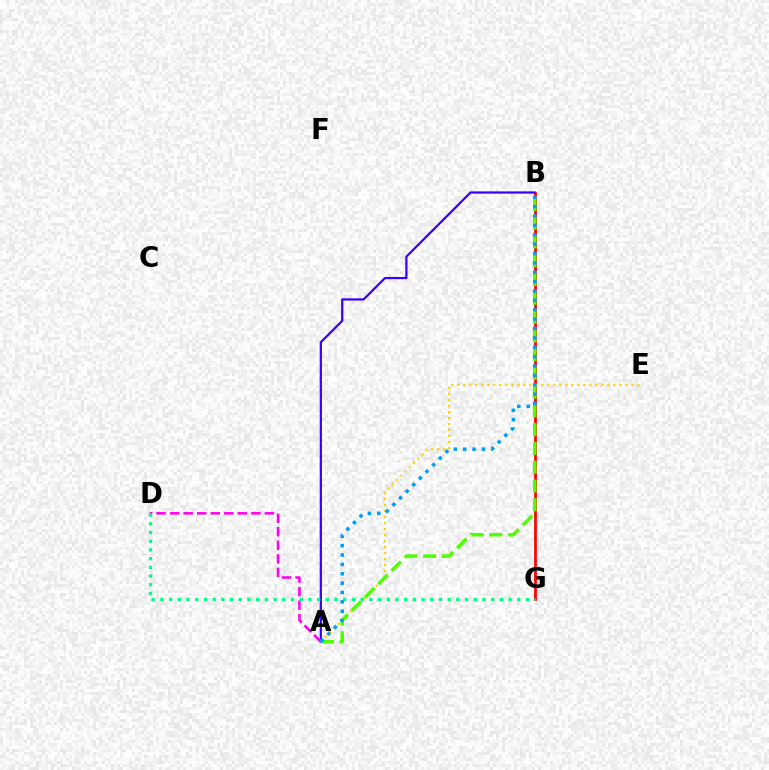{('B', 'G'): [{'color': '#ff0000', 'line_style': 'solid', 'thickness': 1.97}], ('A', 'B'): [{'color': '#3700ff', 'line_style': 'solid', 'thickness': 1.59}, {'color': '#4fff00', 'line_style': 'dashed', 'thickness': 2.55}, {'color': '#009eff', 'line_style': 'dotted', 'thickness': 2.55}], ('A', 'D'): [{'color': '#ff00ed', 'line_style': 'dashed', 'thickness': 1.84}], ('A', 'E'): [{'color': '#ffd500', 'line_style': 'dotted', 'thickness': 1.63}], ('D', 'G'): [{'color': '#00ff86', 'line_style': 'dotted', 'thickness': 2.37}]}